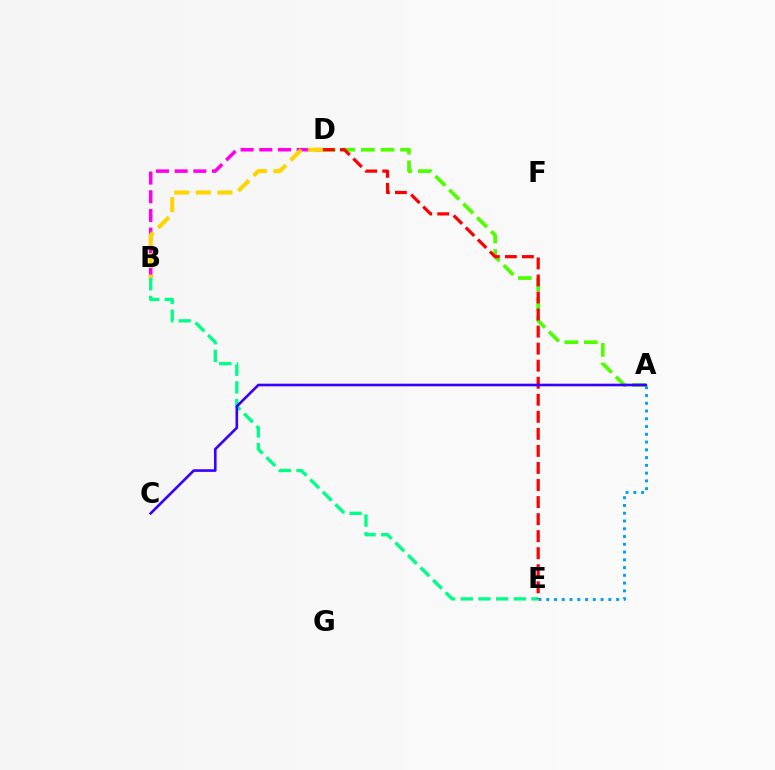{('A', 'D'): [{'color': '#4fff00', 'line_style': 'dashed', 'thickness': 2.66}], ('B', 'E'): [{'color': '#00ff86', 'line_style': 'dashed', 'thickness': 2.4}], ('B', 'D'): [{'color': '#ff00ed', 'line_style': 'dashed', 'thickness': 2.54}, {'color': '#ffd500', 'line_style': 'dashed', 'thickness': 2.94}], ('A', 'E'): [{'color': '#009eff', 'line_style': 'dotted', 'thickness': 2.11}], ('D', 'E'): [{'color': '#ff0000', 'line_style': 'dashed', 'thickness': 2.32}], ('A', 'C'): [{'color': '#3700ff', 'line_style': 'solid', 'thickness': 1.89}]}